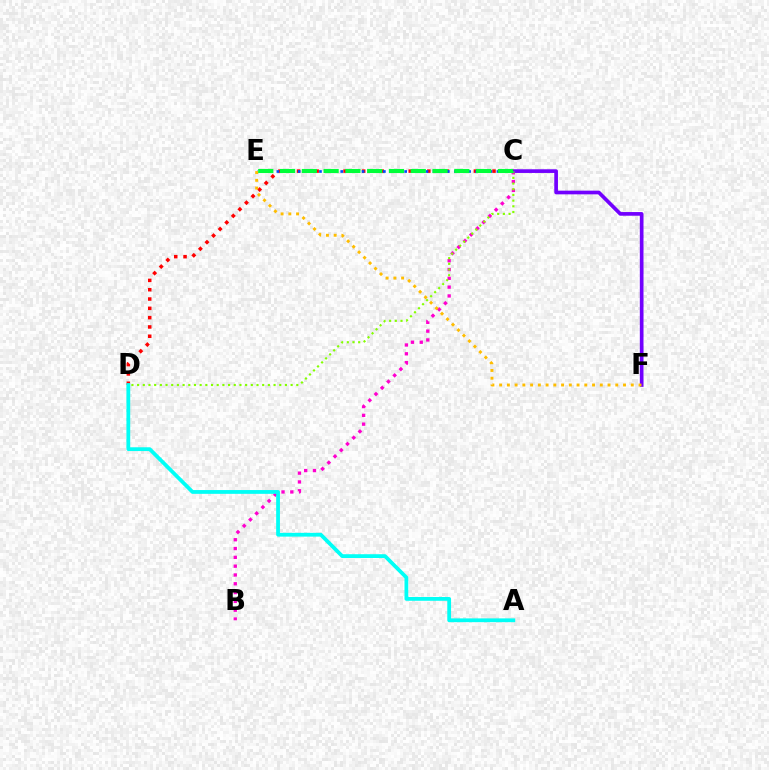{('B', 'C'): [{'color': '#ff00cf', 'line_style': 'dotted', 'thickness': 2.39}], ('C', 'F'): [{'color': '#7200ff', 'line_style': 'solid', 'thickness': 2.65}], ('C', 'D'): [{'color': '#ff0000', 'line_style': 'dotted', 'thickness': 2.53}, {'color': '#84ff00', 'line_style': 'dotted', 'thickness': 1.54}], ('C', 'E'): [{'color': '#004bff', 'line_style': 'dotted', 'thickness': 1.93}, {'color': '#00ff39', 'line_style': 'dashed', 'thickness': 2.96}], ('A', 'D'): [{'color': '#00fff6', 'line_style': 'solid', 'thickness': 2.72}], ('E', 'F'): [{'color': '#ffbd00', 'line_style': 'dotted', 'thickness': 2.1}]}